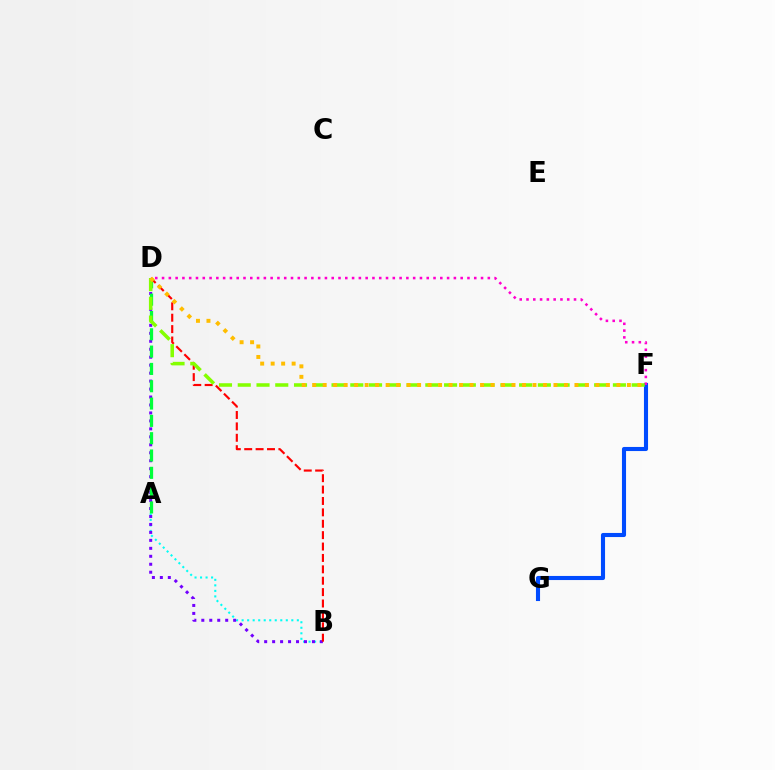{('F', 'G'): [{'color': '#004bff', 'line_style': 'solid', 'thickness': 2.95}], ('A', 'B'): [{'color': '#00fff6', 'line_style': 'dotted', 'thickness': 1.5}], ('B', 'D'): [{'color': '#7200ff', 'line_style': 'dotted', 'thickness': 2.16}, {'color': '#ff0000', 'line_style': 'dashed', 'thickness': 1.55}], ('A', 'D'): [{'color': '#00ff39', 'line_style': 'dashed', 'thickness': 2.35}], ('D', 'F'): [{'color': '#ff00cf', 'line_style': 'dotted', 'thickness': 1.84}, {'color': '#84ff00', 'line_style': 'dashed', 'thickness': 2.55}, {'color': '#ffbd00', 'line_style': 'dotted', 'thickness': 2.85}]}